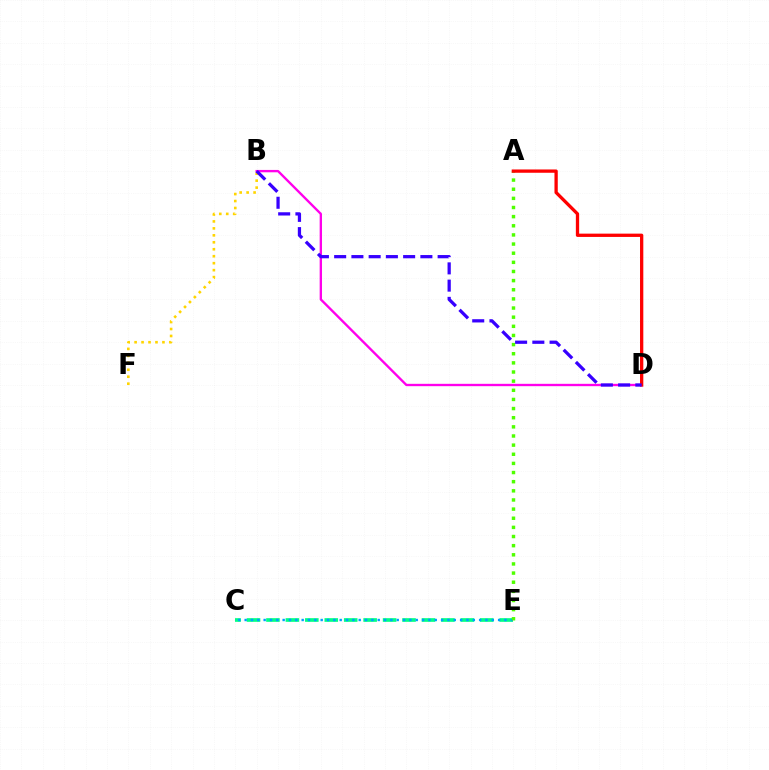{('B', 'D'): [{'color': '#ff00ed', 'line_style': 'solid', 'thickness': 1.69}, {'color': '#3700ff', 'line_style': 'dashed', 'thickness': 2.34}], ('C', 'E'): [{'color': '#00ff86', 'line_style': 'dashed', 'thickness': 2.64}, {'color': '#009eff', 'line_style': 'dotted', 'thickness': 1.72}], ('A', 'E'): [{'color': '#4fff00', 'line_style': 'dotted', 'thickness': 2.48}], ('B', 'F'): [{'color': '#ffd500', 'line_style': 'dotted', 'thickness': 1.89}], ('A', 'D'): [{'color': '#ff0000', 'line_style': 'solid', 'thickness': 2.37}]}